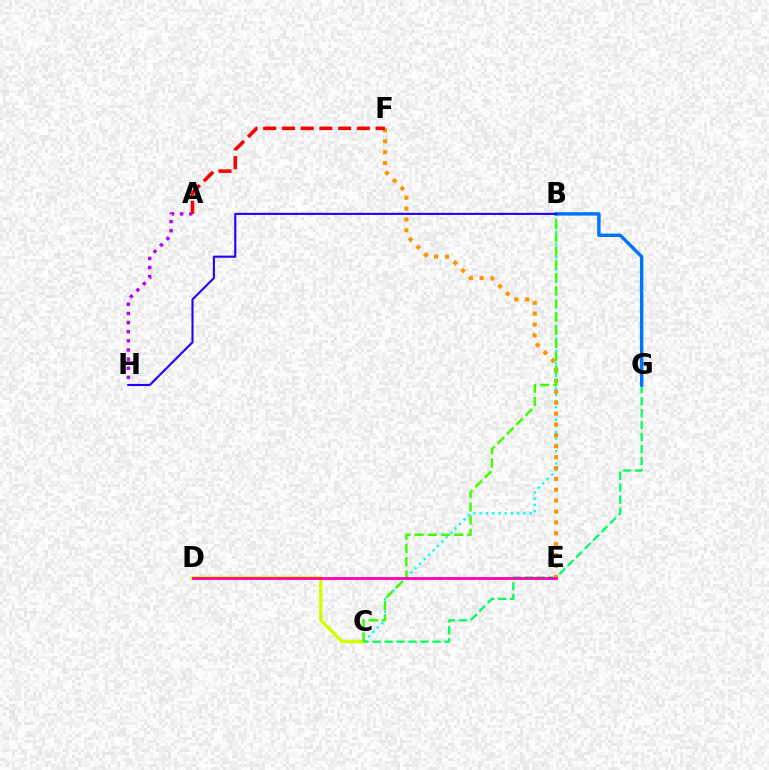{('C', 'D'): [{'color': '#d1ff00', 'line_style': 'solid', 'thickness': 2.43}], ('B', 'C'): [{'color': '#00fff6', 'line_style': 'dotted', 'thickness': 1.7}, {'color': '#3dff00', 'line_style': 'dashed', 'thickness': 1.79}], ('C', 'G'): [{'color': '#00ff5c', 'line_style': 'dashed', 'thickness': 1.63}], ('E', 'F'): [{'color': '#ff9400', 'line_style': 'dotted', 'thickness': 2.96}], ('B', 'G'): [{'color': '#0074ff', 'line_style': 'solid', 'thickness': 2.47}], ('A', 'H'): [{'color': '#b900ff', 'line_style': 'dotted', 'thickness': 2.48}], ('A', 'F'): [{'color': '#ff0000', 'line_style': 'dashed', 'thickness': 2.55}], ('B', 'H'): [{'color': '#2500ff', 'line_style': 'solid', 'thickness': 1.52}], ('D', 'E'): [{'color': '#ff00ac', 'line_style': 'solid', 'thickness': 2.0}]}